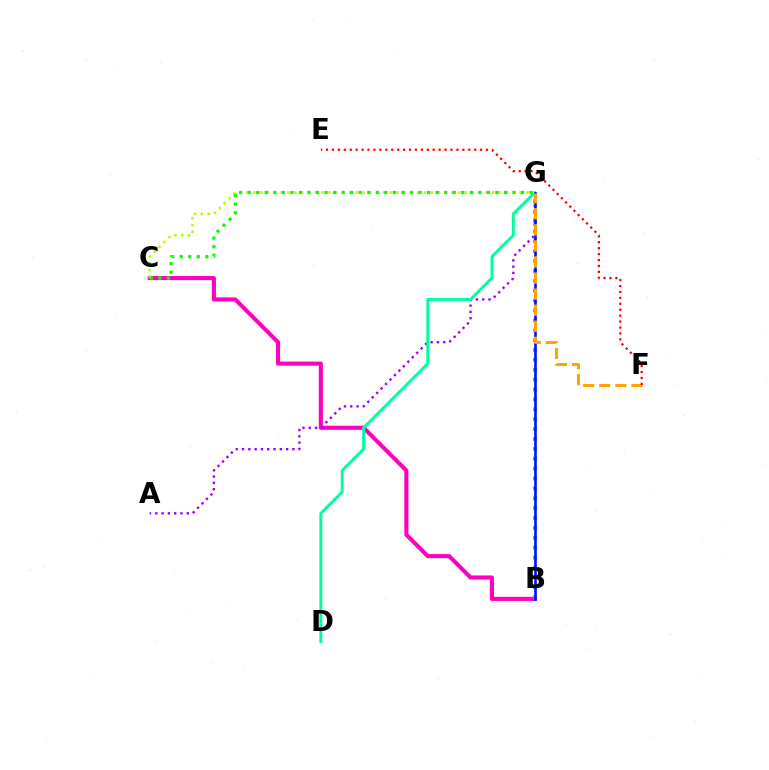{('B', 'C'): [{'color': '#ff00bd', 'line_style': 'solid', 'thickness': 2.94}], ('A', 'G'): [{'color': '#9b00ff', 'line_style': 'dotted', 'thickness': 1.71}], ('B', 'G'): [{'color': '#00b5ff', 'line_style': 'dotted', 'thickness': 2.69}, {'color': '#0010ff', 'line_style': 'solid', 'thickness': 1.88}], ('D', 'G'): [{'color': '#00ff9d', 'line_style': 'solid', 'thickness': 2.13}], ('C', 'G'): [{'color': '#b3ff00', 'line_style': 'dotted', 'thickness': 1.85}, {'color': '#08ff00', 'line_style': 'dotted', 'thickness': 2.32}], ('F', 'G'): [{'color': '#ffa500', 'line_style': 'dashed', 'thickness': 2.18}], ('E', 'F'): [{'color': '#ff0000', 'line_style': 'dotted', 'thickness': 1.61}]}